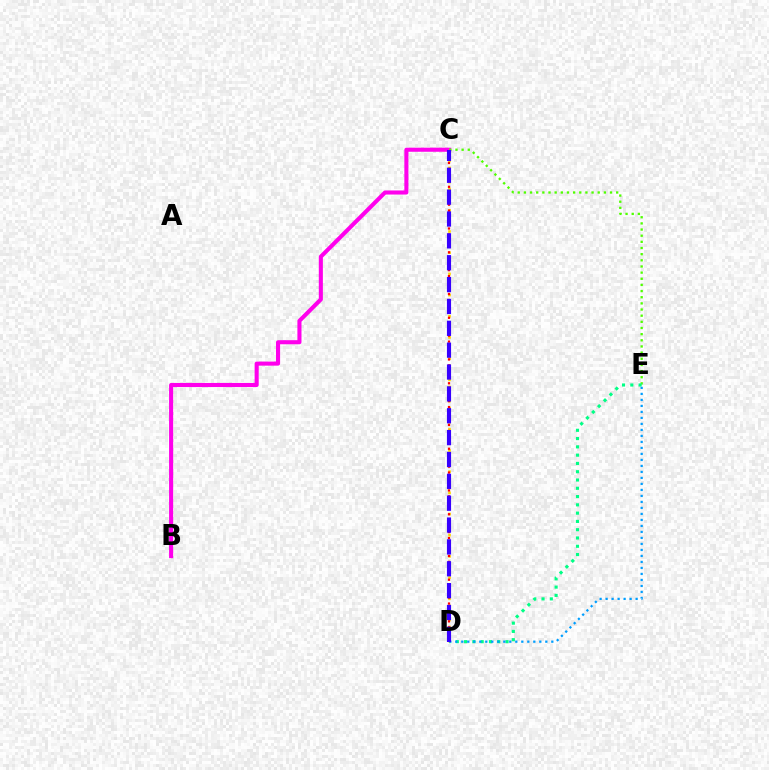{('B', 'C'): [{'color': '#ff00ed', 'line_style': 'solid', 'thickness': 2.94}], ('C', 'E'): [{'color': '#4fff00', 'line_style': 'dotted', 'thickness': 1.67}], ('D', 'E'): [{'color': '#00ff86', 'line_style': 'dotted', 'thickness': 2.25}, {'color': '#009eff', 'line_style': 'dotted', 'thickness': 1.63}], ('C', 'D'): [{'color': '#ffd500', 'line_style': 'dotted', 'thickness': 1.92}, {'color': '#ff0000', 'line_style': 'dotted', 'thickness': 1.62}, {'color': '#3700ff', 'line_style': 'dashed', 'thickness': 2.97}]}